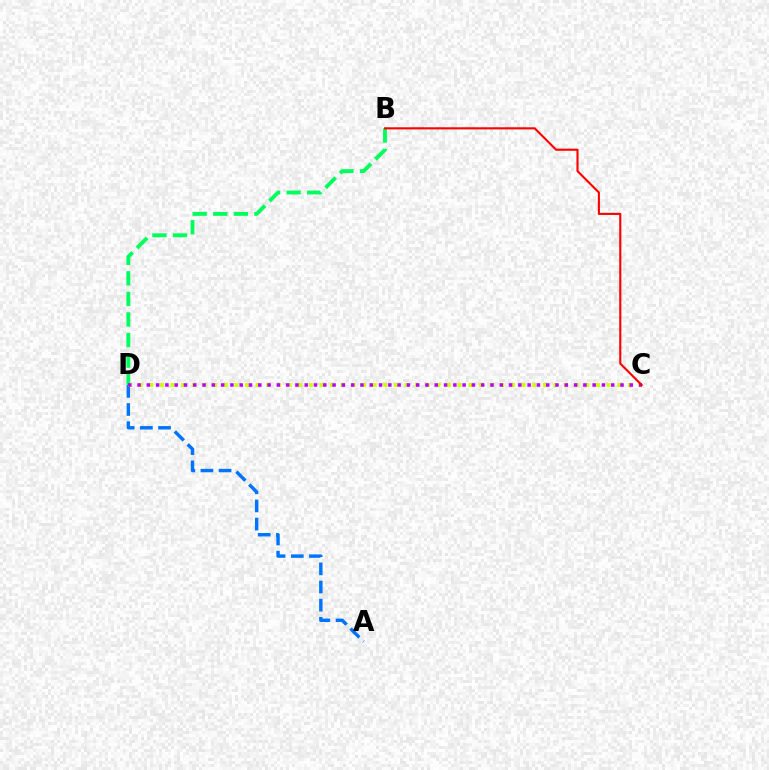{('A', 'D'): [{'color': '#0074ff', 'line_style': 'dashed', 'thickness': 2.47}], ('C', 'D'): [{'color': '#d1ff00', 'line_style': 'dotted', 'thickness': 2.89}, {'color': '#b900ff', 'line_style': 'dotted', 'thickness': 2.52}], ('B', 'D'): [{'color': '#00ff5c', 'line_style': 'dashed', 'thickness': 2.79}], ('B', 'C'): [{'color': '#ff0000', 'line_style': 'solid', 'thickness': 1.52}]}